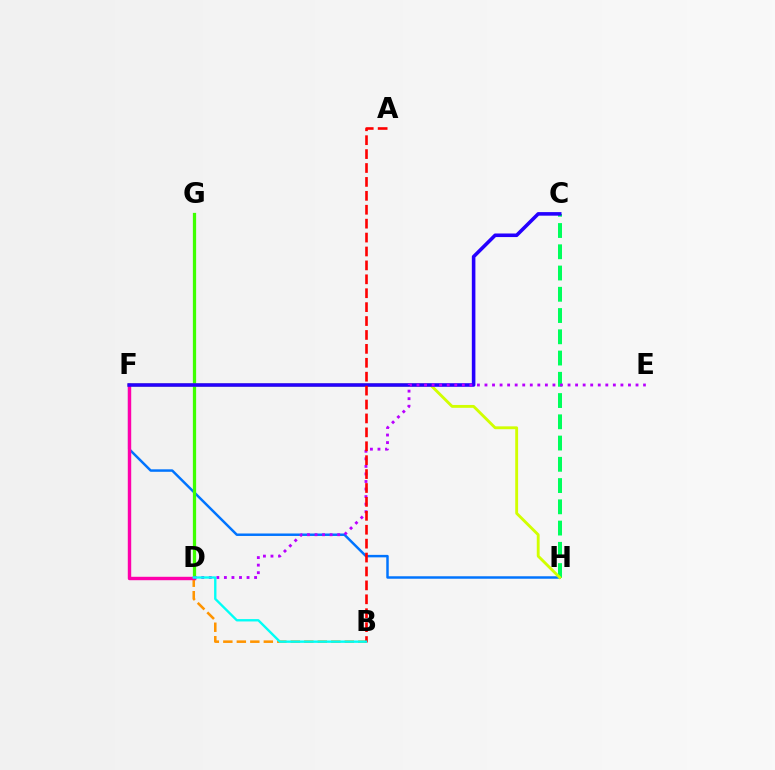{('F', 'H'): [{'color': '#0074ff', 'line_style': 'solid', 'thickness': 1.78}, {'color': '#d1ff00', 'line_style': 'solid', 'thickness': 2.06}], ('D', 'G'): [{'color': '#3dff00', 'line_style': 'solid', 'thickness': 2.34}], ('C', 'H'): [{'color': '#00ff5c', 'line_style': 'dashed', 'thickness': 2.89}], ('B', 'D'): [{'color': '#ff9400', 'line_style': 'dashed', 'thickness': 1.83}, {'color': '#00fff6', 'line_style': 'solid', 'thickness': 1.7}], ('D', 'F'): [{'color': '#ff00ac', 'line_style': 'solid', 'thickness': 2.46}], ('C', 'F'): [{'color': '#2500ff', 'line_style': 'solid', 'thickness': 2.58}], ('D', 'E'): [{'color': '#b900ff', 'line_style': 'dotted', 'thickness': 2.05}], ('A', 'B'): [{'color': '#ff0000', 'line_style': 'dashed', 'thickness': 1.89}]}